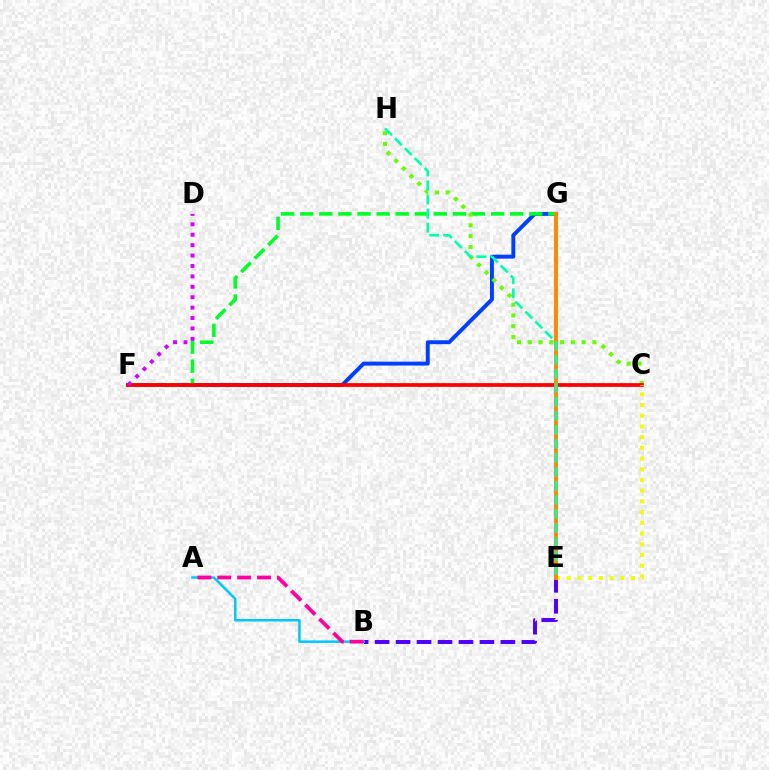{('F', 'G'): [{'color': '#003fff', 'line_style': 'solid', 'thickness': 2.83}, {'color': '#00ff27', 'line_style': 'dashed', 'thickness': 2.59}], ('B', 'E'): [{'color': '#4f00ff', 'line_style': 'dashed', 'thickness': 2.85}], ('C', 'H'): [{'color': '#66ff00', 'line_style': 'dotted', 'thickness': 2.93}], ('A', 'B'): [{'color': '#00c7ff', 'line_style': 'solid', 'thickness': 1.81}, {'color': '#ff00a0', 'line_style': 'dashed', 'thickness': 2.7}], ('C', 'F'): [{'color': '#ff0000', 'line_style': 'solid', 'thickness': 2.69}], ('C', 'E'): [{'color': '#eeff00', 'line_style': 'dotted', 'thickness': 2.91}], ('E', 'G'): [{'color': '#ff8800', 'line_style': 'solid', 'thickness': 2.81}], ('D', 'F'): [{'color': '#d600ff', 'line_style': 'dotted', 'thickness': 2.83}], ('E', 'H'): [{'color': '#00ffaf', 'line_style': 'dashed', 'thickness': 1.9}]}